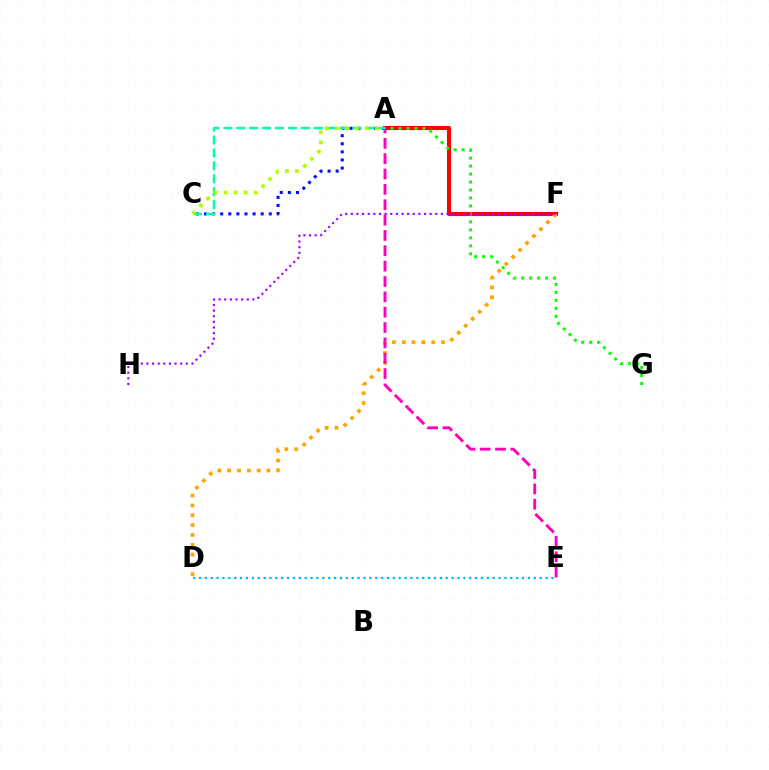{('A', 'F'): [{'color': '#ff0000', 'line_style': 'solid', 'thickness': 2.95}], ('A', 'C'): [{'color': '#0010ff', 'line_style': 'dotted', 'thickness': 2.2}, {'color': '#00ff9d', 'line_style': 'dashed', 'thickness': 1.76}, {'color': '#b3ff00', 'line_style': 'dotted', 'thickness': 2.72}], ('D', 'F'): [{'color': '#ffa500', 'line_style': 'dotted', 'thickness': 2.67}], ('A', 'E'): [{'color': '#ff00bd', 'line_style': 'dashed', 'thickness': 2.09}], ('A', 'G'): [{'color': '#08ff00', 'line_style': 'dotted', 'thickness': 2.17}], ('F', 'H'): [{'color': '#9b00ff', 'line_style': 'dotted', 'thickness': 1.53}], ('D', 'E'): [{'color': '#00b5ff', 'line_style': 'dotted', 'thickness': 1.6}]}